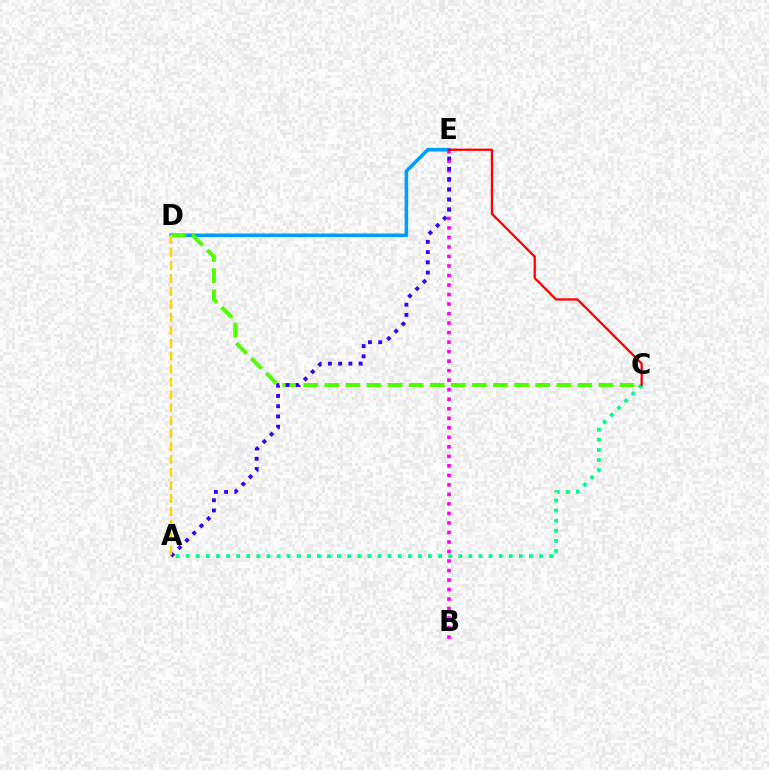{('D', 'E'): [{'color': '#009eff', 'line_style': 'solid', 'thickness': 2.58}], ('B', 'E'): [{'color': '#ff00ed', 'line_style': 'dotted', 'thickness': 2.59}], ('C', 'D'): [{'color': '#4fff00', 'line_style': 'dashed', 'thickness': 2.86}], ('A', 'C'): [{'color': '#00ff86', 'line_style': 'dotted', 'thickness': 2.74}], ('C', 'E'): [{'color': '#ff0000', 'line_style': 'solid', 'thickness': 1.64}], ('A', 'E'): [{'color': '#3700ff', 'line_style': 'dotted', 'thickness': 2.78}], ('A', 'D'): [{'color': '#ffd500', 'line_style': 'dashed', 'thickness': 1.76}]}